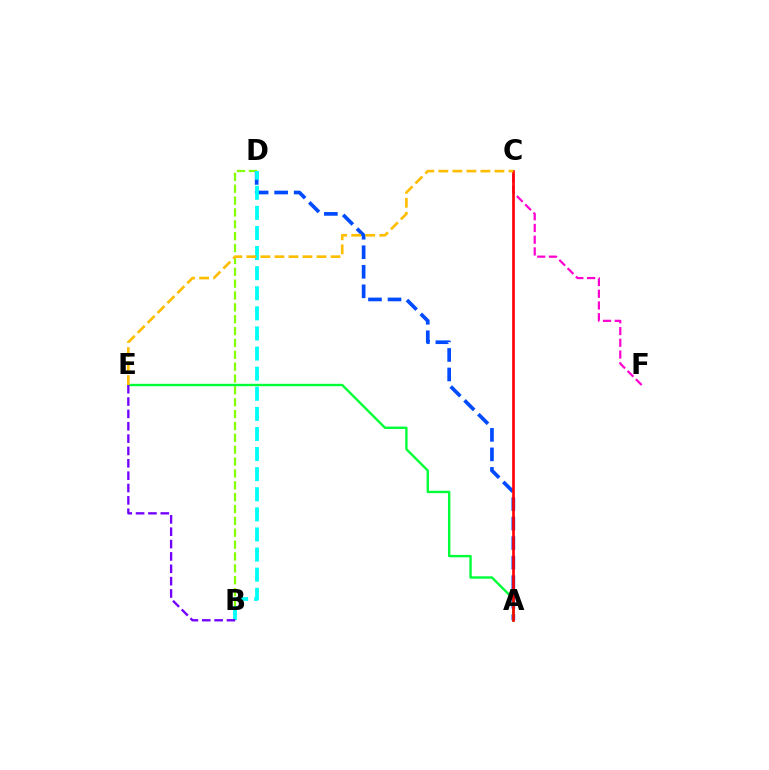{('B', 'D'): [{'color': '#84ff00', 'line_style': 'dashed', 'thickness': 1.61}, {'color': '#00fff6', 'line_style': 'dashed', 'thickness': 2.73}], ('A', 'D'): [{'color': '#004bff', 'line_style': 'dashed', 'thickness': 2.65}], ('A', 'E'): [{'color': '#00ff39', 'line_style': 'solid', 'thickness': 1.72}], ('C', 'F'): [{'color': '#ff00cf', 'line_style': 'dashed', 'thickness': 1.6}], ('B', 'E'): [{'color': '#7200ff', 'line_style': 'dashed', 'thickness': 1.68}], ('A', 'C'): [{'color': '#ff0000', 'line_style': 'solid', 'thickness': 1.93}], ('C', 'E'): [{'color': '#ffbd00', 'line_style': 'dashed', 'thickness': 1.91}]}